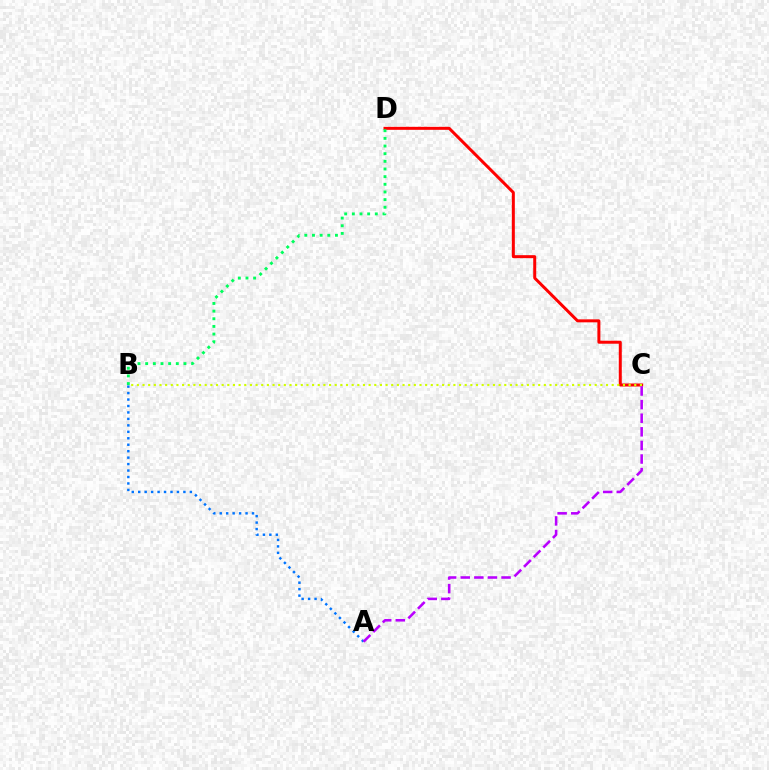{('C', 'D'): [{'color': '#ff0000', 'line_style': 'solid', 'thickness': 2.16}], ('B', 'D'): [{'color': '#00ff5c', 'line_style': 'dotted', 'thickness': 2.08}], ('B', 'C'): [{'color': '#d1ff00', 'line_style': 'dotted', 'thickness': 1.54}], ('A', 'B'): [{'color': '#0074ff', 'line_style': 'dotted', 'thickness': 1.75}], ('A', 'C'): [{'color': '#b900ff', 'line_style': 'dashed', 'thickness': 1.85}]}